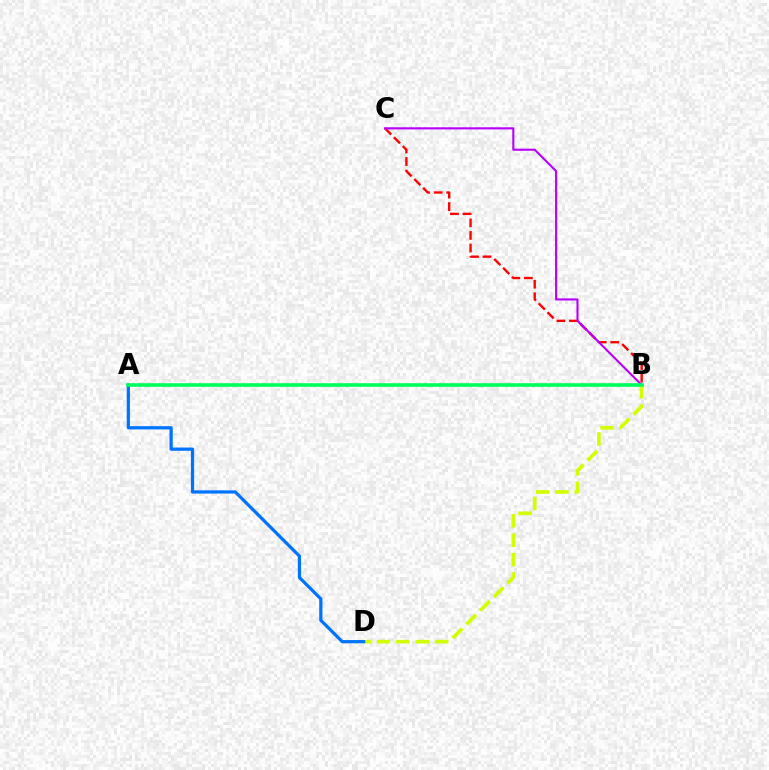{('B', 'D'): [{'color': '#d1ff00', 'line_style': 'dashed', 'thickness': 2.63}], ('B', 'C'): [{'color': '#ff0000', 'line_style': 'dashed', 'thickness': 1.71}, {'color': '#b900ff', 'line_style': 'solid', 'thickness': 1.53}], ('A', 'D'): [{'color': '#0074ff', 'line_style': 'solid', 'thickness': 2.33}], ('A', 'B'): [{'color': '#00ff5c', 'line_style': 'solid', 'thickness': 2.6}]}